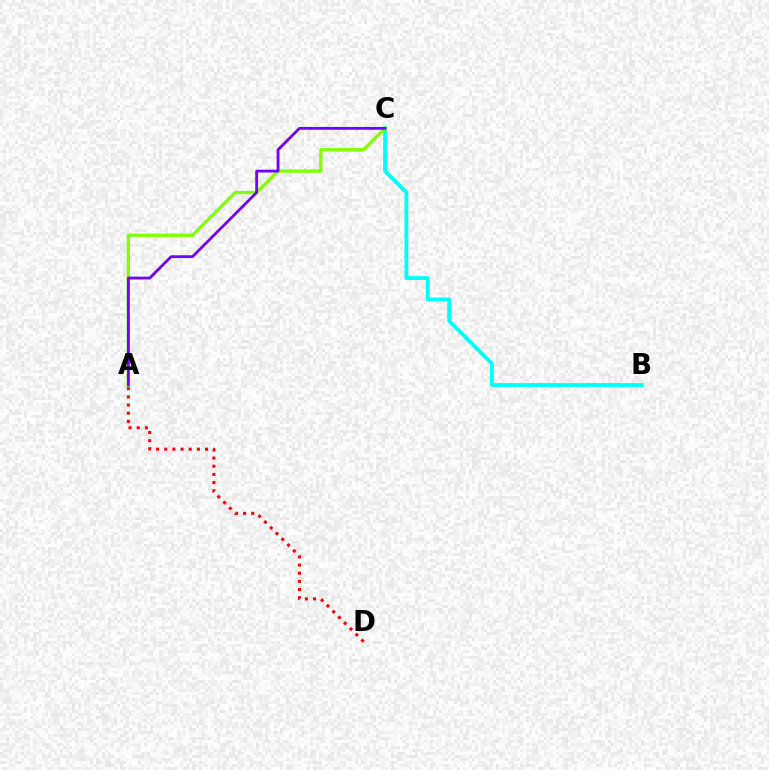{('B', 'C'): [{'color': '#00fff6', 'line_style': 'solid', 'thickness': 2.74}], ('A', 'C'): [{'color': '#84ff00', 'line_style': 'solid', 'thickness': 2.36}, {'color': '#7200ff', 'line_style': 'solid', 'thickness': 2.03}], ('A', 'D'): [{'color': '#ff0000', 'line_style': 'dotted', 'thickness': 2.22}]}